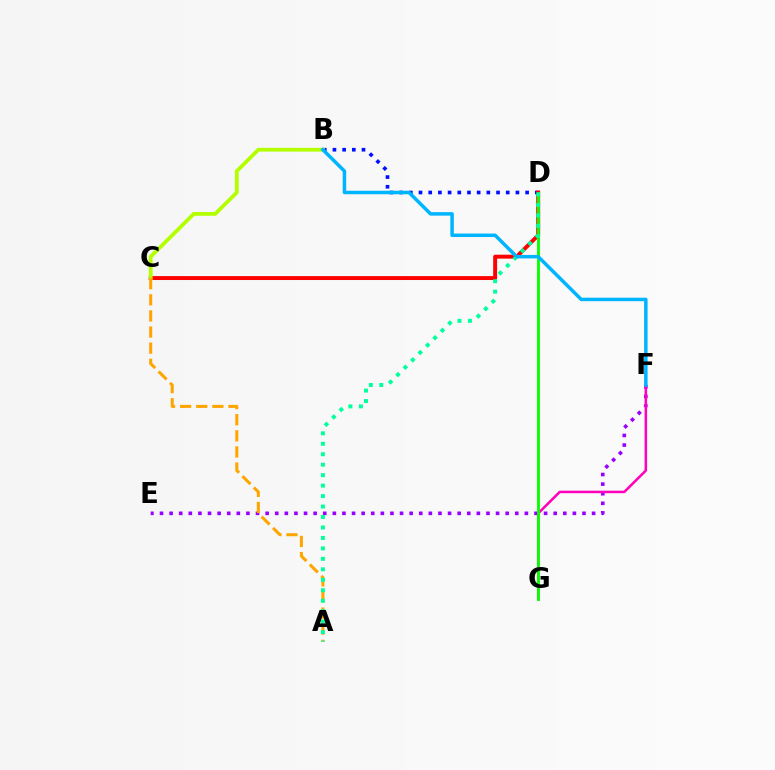{('E', 'F'): [{'color': '#9b00ff', 'line_style': 'dotted', 'thickness': 2.61}], ('F', 'G'): [{'color': '#ff00bd', 'line_style': 'solid', 'thickness': 1.82}], ('B', 'D'): [{'color': '#0010ff', 'line_style': 'dotted', 'thickness': 2.63}], ('C', 'D'): [{'color': '#ff0000', 'line_style': 'solid', 'thickness': 2.82}], ('D', 'G'): [{'color': '#08ff00', 'line_style': 'solid', 'thickness': 2.06}], ('B', 'C'): [{'color': '#b3ff00', 'line_style': 'solid', 'thickness': 2.72}], ('A', 'C'): [{'color': '#ffa500', 'line_style': 'dashed', 'thickness': 2.19}], ('A', 'D'): [{'color': '#00ff9d', 'line_style': 'dotted', 'thickness': 2.84}], ('B', 'F'): [{'color': '#00b5ff', 'line_style': 'solid', 'thickness': 2.52}]}